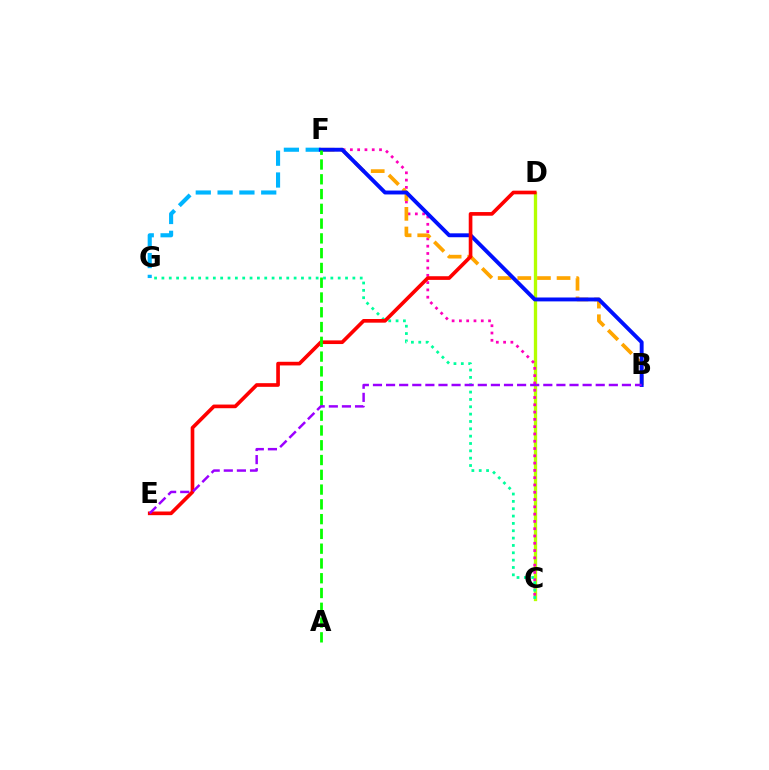{('C', 'D'): [{'color': '#b3ff00', 'line_style': 'solid', 'thickness': 2.39}], ('C', 'F'): [{'color': '#ff00bd', 'line_style': 'dotted', 'thickness': 1.98}], ('F', 'G'): [{'color': '#00b5ff', 'line_style': 'dashed', 'thickness': 2.96}], ('C', 'G'): [{'color': '#00ff9d', 'line_style': 'dotted', 'thickness': 2.0}], ('B', 'F'): [{'color': '#ffa500', 'line_style': 'dashed', 'thickness': 2.67}, {'color': '#0010ff', 'line_style': 'solid', 'thickness': 2.81}], ('D', 'E'): [{'color': '#ff0000', 'line_style': 'solid', 'thickness': 2.63}], ('A', 'F'): [{'color': '#08ff00', 'line_style': 'dashed', 'thickness': 2.01}], ('B', 'E'): [{'color': '#9b00ff', 'line_style': 'dashed', 'thickness': 1.78}]}